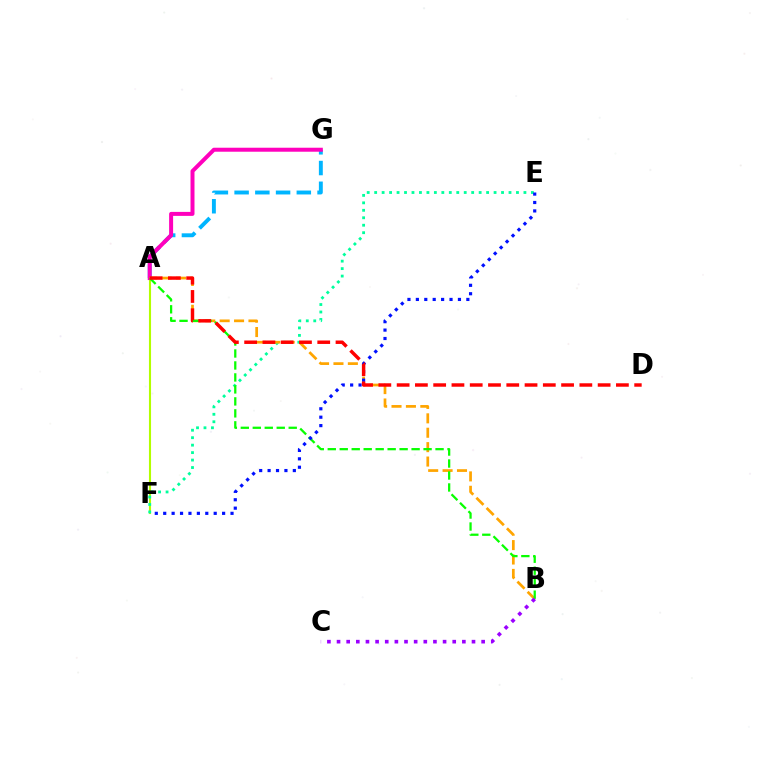{('A', 'F'): [{'color': '#b3ff00', 'line_style': 'solid', 'thickness': 1.51}], ('A', 'G'): [{'color': '#00b5ff', 'line_style': 'dashed', 'thickness': 2.82}, {'color': '#ff00bd', 'line_style': 'solid', 'thickness': 2.87}], ('E', 'F'): [{'color': '#00ff9d', 'line_style': 'dotted', 'thickness': 2.03}, {'color': '#0010ff', 'line_style': 'dotted', 'thickness': 2.29}], ('A', 'B'): [{'color': '#ffa500', 'line_style': 'dashed', 'thickness': 1.96}, {'color': '#08ff00', 'line_style': 'dashed', 'thickness': 1.63}], ('B', 'C'): [{'color': '#9b00ff', 'line_style': 'dotted', 'thickness': 2.62}], ('A', 'D'): [{'color': '#ff0000', 'line_style': 'dashed', 'thickness': 2.48}]}